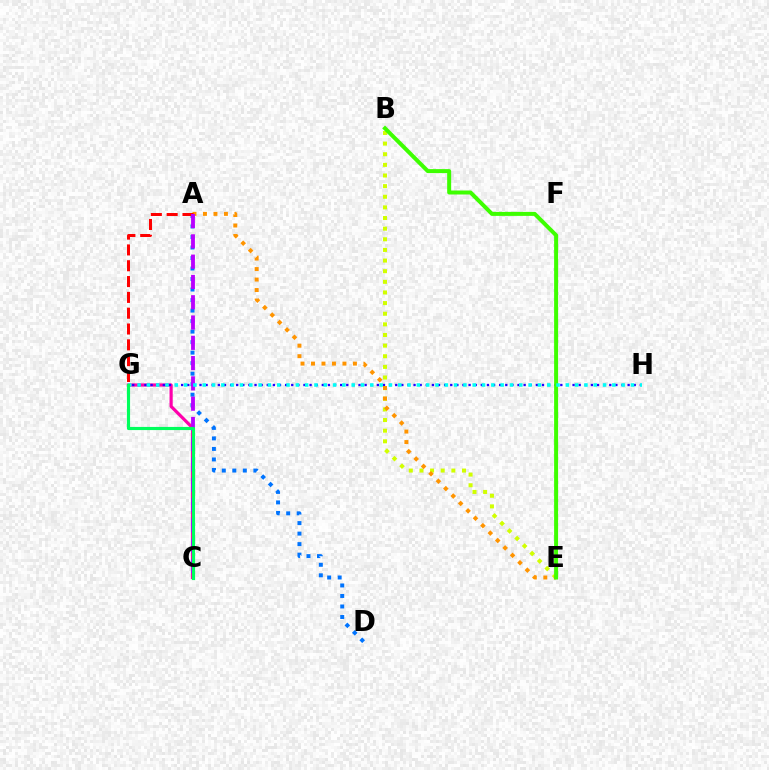{('B', 'E'): [{'color': '#d1ff00', 'line_style': 'dotted', 'thickness': 2.89}, {'color': '#3dff00', 'line_style': 'solid', 'thickness': 2.88}], ('C', 'G'): [{'color': '#ff00ac', 'line_style': 'solid', 'thickness': 2.29}, {'color': '#00ff5c', 'line_style': 'solid', 'thickness': 2.27}], ('G', 'H'): [{'color': '#2500ff', 'line_style': 'dotted', 'thickness': 1.66}, {'color': '#00fff6', 'line_style': 'dotted', 'thickness': 2.53}], ('A', 'E'): [{'color': '#ff9400', 'line_style': 'dotted', 'thickness': 2.85}], ('A', 'D'): [{'color': '#0074ff', 'line_style': 'dotted', 'thickness': 2.86}], ('A', 'G'): [{'color': '#ff0000', 'line_style': 'dashed', 'thickness': 2.15}], ('A', 'C'): [{'color': '#b900ff', 'line_style': 'dashed', 'thickness': 2.76}]}